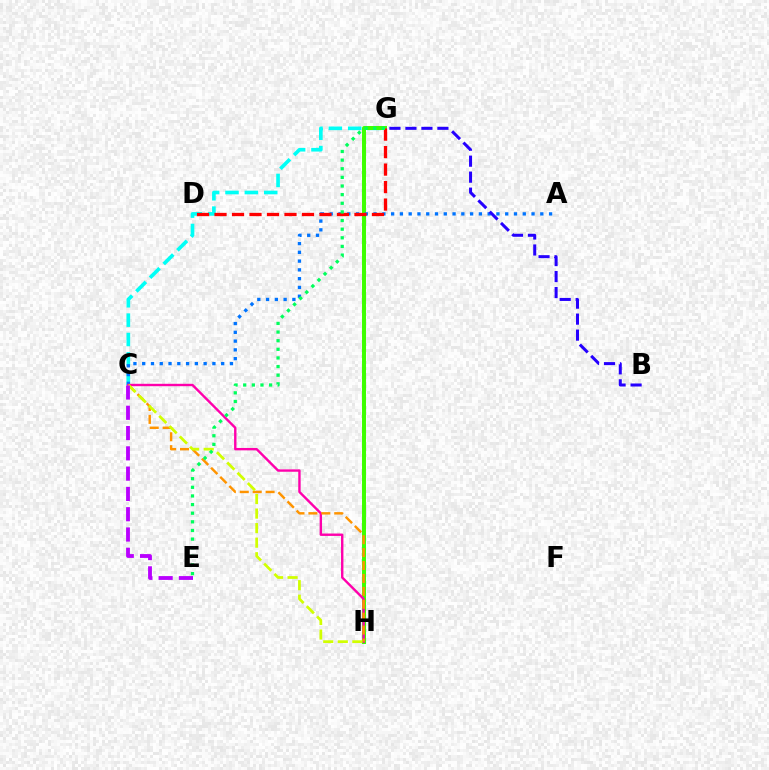{('C', 'G'): [{'color': '#00fff6', 'line_style': 'dashed', 'thickness': 2.63}], ('G', 'H'): [{'color': '#3dff00', 'line_style': 'solid', 'thickness': 2.86}], ('A', 'C'): [{'color': '#0074ff', 'line_style': 'dotted', 'thickness': 2.38}], ('B', 'G'): [{'color': '#2500ff', 'line_style': 'dashed', 'thickness': 2.17}], ('D', 'G'): [{'color': '#ff0000', 'line_style': 'dashed', 'thickness': 2.38}], ('C', 'H'): [{'color': '#ff00ac', 'line_style': 'solid', 'thickness': 1.72}, {'color': '#ff9400', 'line_style': 'dashed', 'thickness': 1.75}, {'color': '#d1ff00', 'line_style': 'dashed', 'thickness': 1.98}], ('E', 'G'): [{'color': '#00ff5c', 'line_style': 'dotted', 'thickness': 2.34}], ('C', 'E'): [{'color': '#b900ff', 'line_style': 'dashed', 'thickness': 2.76}]}